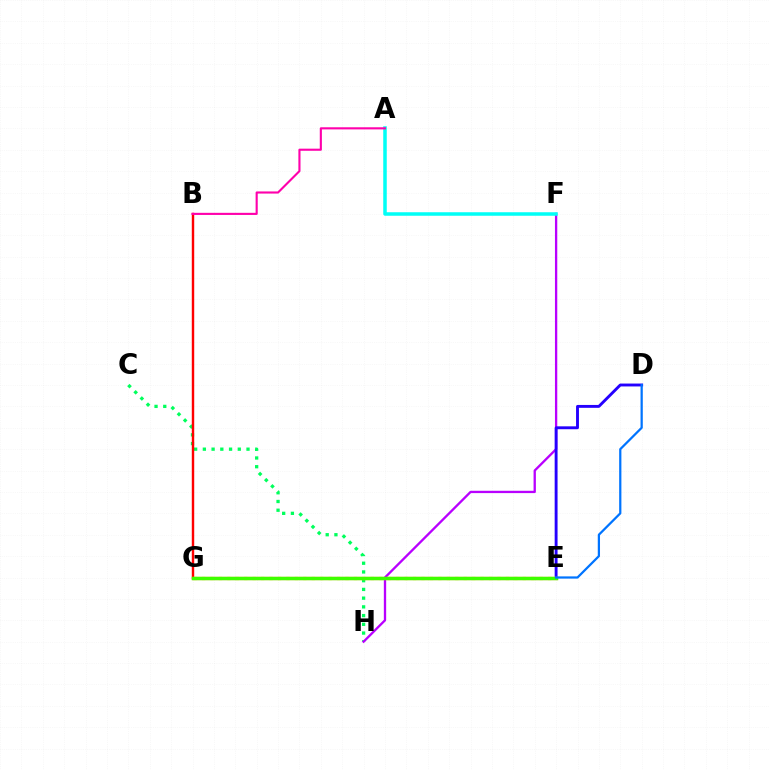{('C', 'H'): [{'color': '#00ff5c', 'line_style': 'dotted', 'thickness': 2.37}], ('F', 'H'): [{'color': '#b900ff', 'line_style': 'solid', 'thickness': 1.67}], ('B', 'G'): [{'color': '#ff0000', 'line_style': 'solid', 'thickness': 1.74}], ('D', 'E'): [{'color': '#2500ff', 'line_style': 'solid', 'thickness': 2.08}, {'color': '#0074ff', 'line_style': 'solid', 'thickness': 1.61}], ('E', 'G'): [{'color': '#d1ff00', 'line_style': 'dotted', 'thickness': 2.29}, {'color': '#ff9400', 'line_style': 'solid', 'thickness': 2.35}, {'color': '#3dff00', 'line_style': 'solid', 'thickness': 2.45}], ('A', 'F'): [{'color': '#00fff6', 'line_style': 'solid', 'thickness': 2.53}], ('A', 'B'): [{'color': '#ff00ac', 'line_style': 'solid', 'thickness': 1.53}]}